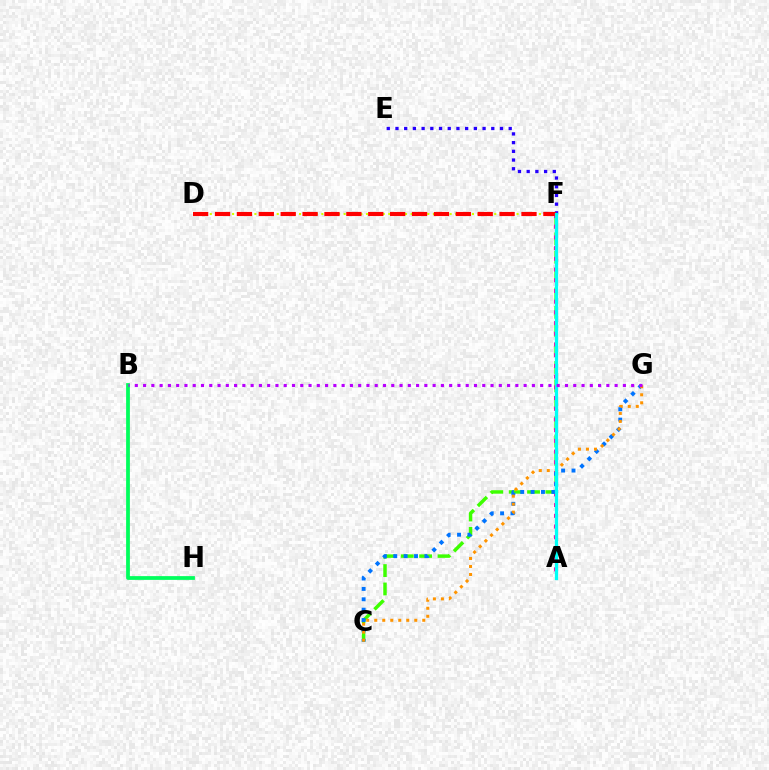{('D', 'F'): [{'color': '#d1ff00', 'line_style': 'dotted', 'thickness': 1.52}, {'color': '#ff0000', 'line_style': 'dashed', 'thickness': 2.97}], ('C', 'F'): [{'color': '#3dff00', 'line_style': 'dashed', 'thickness': 2.5}], ('E', 'F'): [{'color': '#2500ff', 'line_style': 'dotted', 'thickness': 2.37}], ('A', 'F'): [{'color': '#ff00ac', 'line_style': 'dotted', 'thickness': 2.91}, {'color': '#00fff6', 'line_style': 'solid', 'thickness': 2.35}], ('C', 'G'): [{'color': '#0074ff', 'line_style': 'dotted', 'thickness': 2.82}, {'color': '#ff9400', 'line_style': 'dotted', 'thickness': 2.17}], ('B', 'H'): [{'color': '#00ff5c', 'line_style': 'solid', 'thickness': 2.71}], ('B', 'G'): [{'color': '#b900ff', 'line_style': 'dotted', 'thickness': 2.25}]}